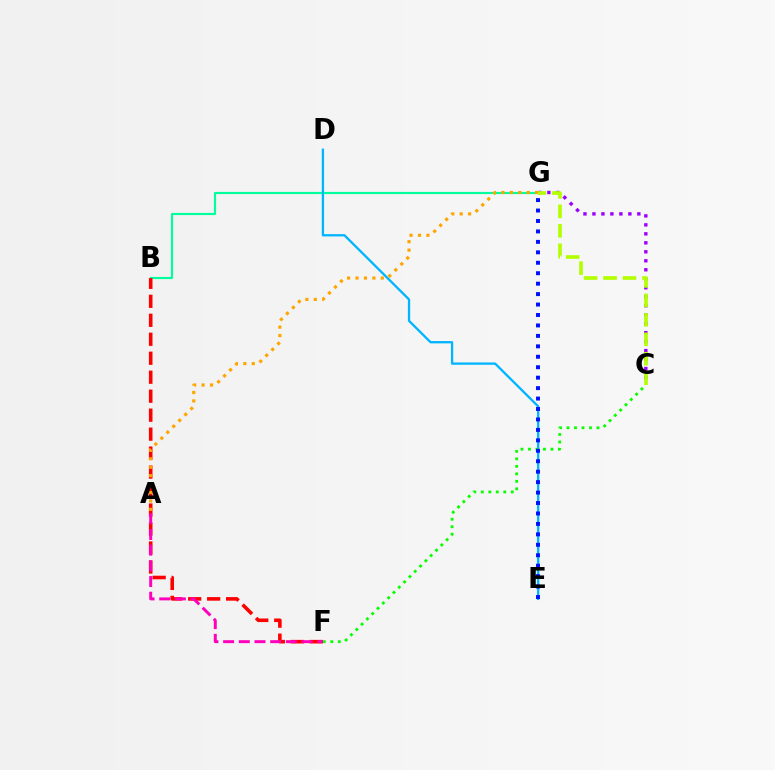{('C', 'G'): [{'color': '#9b00ff', 'line_style': 'dotted', 'thickness': 2.44}, {'color': '#b3ff00', 'line_style': 'dashed', 'thickness': 2.64}], ('B', 'G'): [{'color': '#00ff9d', 'line_style': 'solid', 'thickness': 1.55}], ('D', 'E'): [{'color': '#00b5ff', 'line_style': 'solid', 'thickness': 1.65}], ('C', 'F'): [{'color': '#08ff00', 'line_style': 'dotted', 'thickness': 2.04}], ('B', 'F'): [{'color': '#ff0000', 'line_style': 'dashed', 'thickness': 2.58}], ('E', 'G'): [{'color': '#0010ff', 'line_style': 'dotted', 'thickness': 2.84}], ('A', 'F'): [{'color': '#ff00bd', 'line_style': 'dashed', 'thickness': 2.13}], ('A', 'G'): [{'color': '#ffa500', 'line_style': 'dotted', 'thickness': 2.29}]}